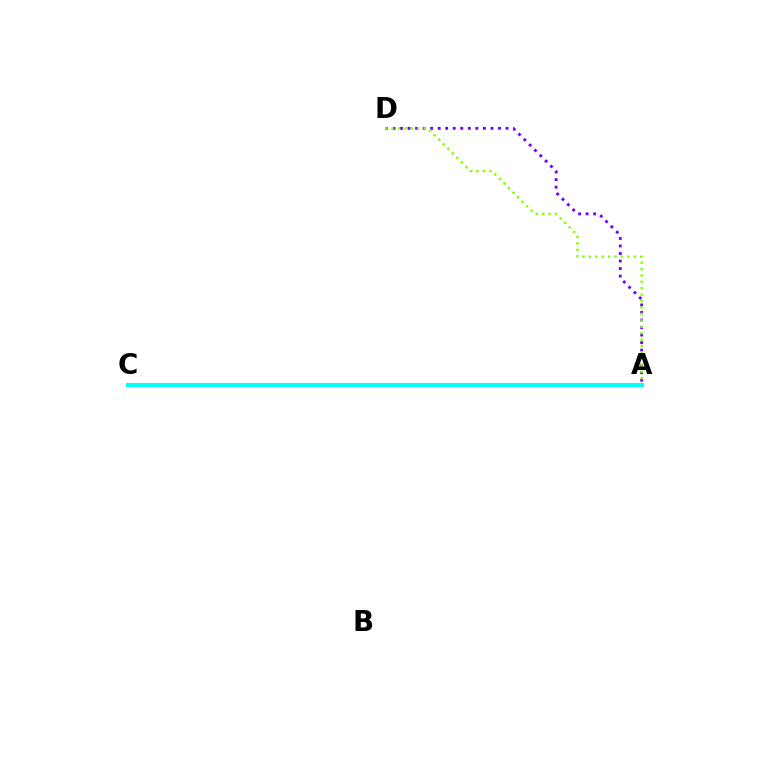{('A', 'D'): [{'color': '#7200ff', 'line_style': 'dotted', 'thickness': 2.05}, {'color': '#84ff00', 'line_style': 'dotted', 'thickness': 1.74}], ('A', 'C'): [{'color': '#ff0000', 'line_style': 'solid', 'thickness': 1.79}, {'color': '#00fff6', 'line_style': 'solid', 'thickness': 2.94}]}